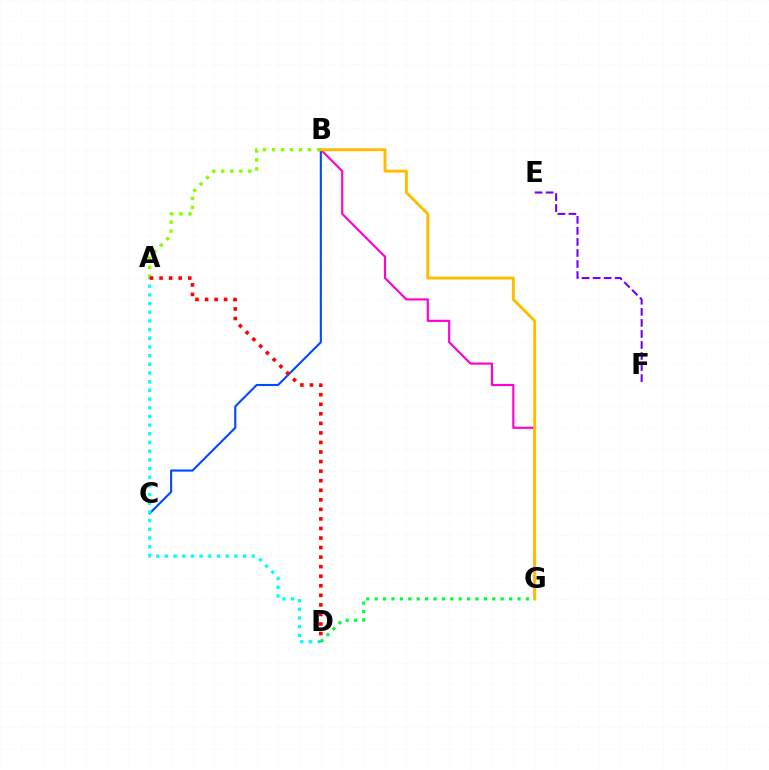{('A', 'B'): [{'color': '#84ff00', 'line_style': 'dotted', 'thickness': 2.45}], ('B', 'C'): [{'color': '#004bff', 'line_style': 'solid', 'thickness': 1.52}], ('D', 'G'): [{'color': '#00ff39', 'line_style': 'dotted', 'thickness': 2.28}], ('E', 'F'): [{'color': '#7200ff', 'line_style': 'dashed', 'thickness': 1.5}], ('B', 'G'): [{'color': '#ff00cf', 'line_style': 'solid', 'thickness': 1.54}, {'color': '#ffbd00', 'line_style': 'solid', 'thickness': 2.11}], ('A', 'D'): [{'color': '#00fff6', 'line_style': 'dotted', 'thickness': 2.36}, {'color': '#ff0000', 'line_style': 'dotted', 'thickness': 2.6}]}